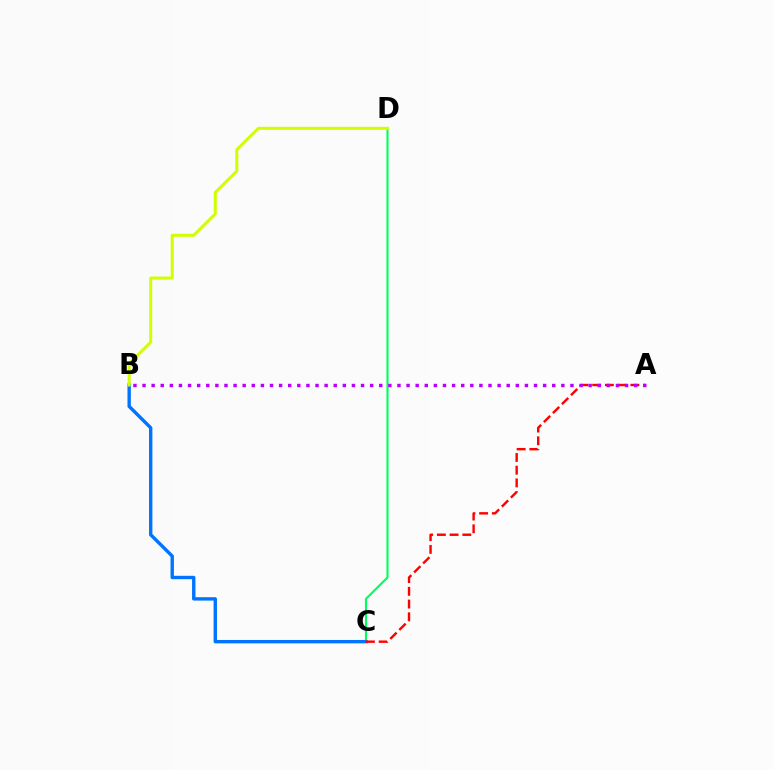{('C', 'D'): [{'color': '#00ff5c', 'line_style': 'solid', 'thickness': 1.53}], ('B', 'C'): [{'color': '#0074ff', 'line_style': 'solid', 'thickness': 2.44}], ('B', 'D'): [{'color': '#d1ff00', 'line_style': 'solid', 'thickness': 2.17}], ('A', 'C'): [{'color': '#ff0000', 'line_style': 'dashed', 'thickness': 1.73}], ('A', 'B'): [{'color': '#b900ff', 'line_style': 'dotted', 'thickness': 2.47}]}